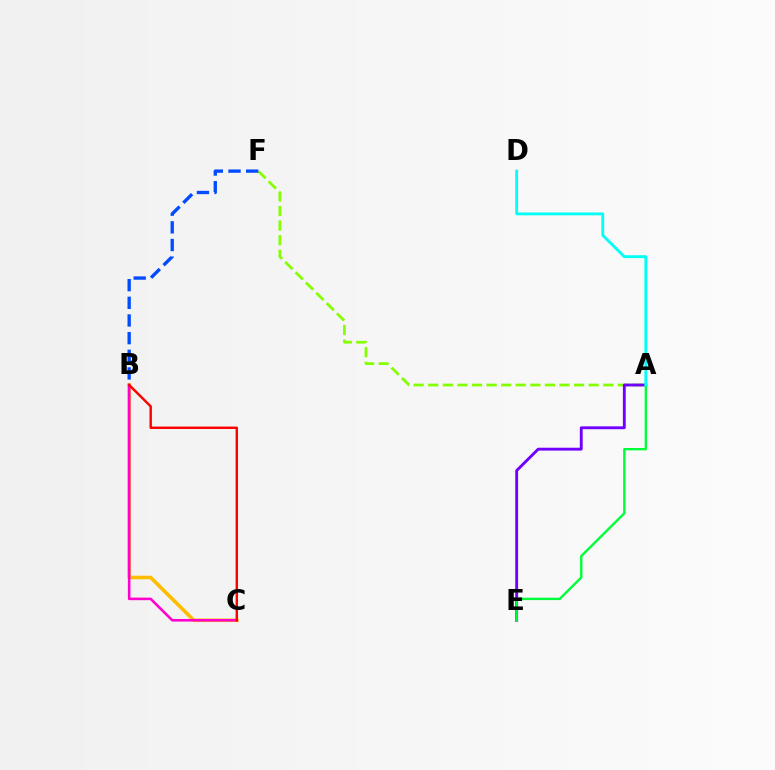{('B', 'C'): [{'color': '#ffbd00', 'line_style': 'solid', 'thickness': 2.57}, {'color': '#ff00cf', 'line_style': 'solid', 'thickness': 1.85}, {'color': '#ff0000', 'line_style': 'solid', 'thickness': 1.74}], ('A', 'F'): [{'color': '#84ff00', 'line_style': 'dashed', 'thickness': 1.98}], ('B', 'F'): [{'color': '#004bff', 'line_style': 'dashed', 'thickness': 2.4}], ('A', 'E'): [{'color': '#7200ff', 'line_style': 'solid', 'thickness': 2.06}, {'color': '#00ff39', 'line_style': 'solid', 'thickness': 1.71}], ('A', 'D'): [{'color': '#00fff6', 'line_style': 'solid', 'thickness': 2.06}]}